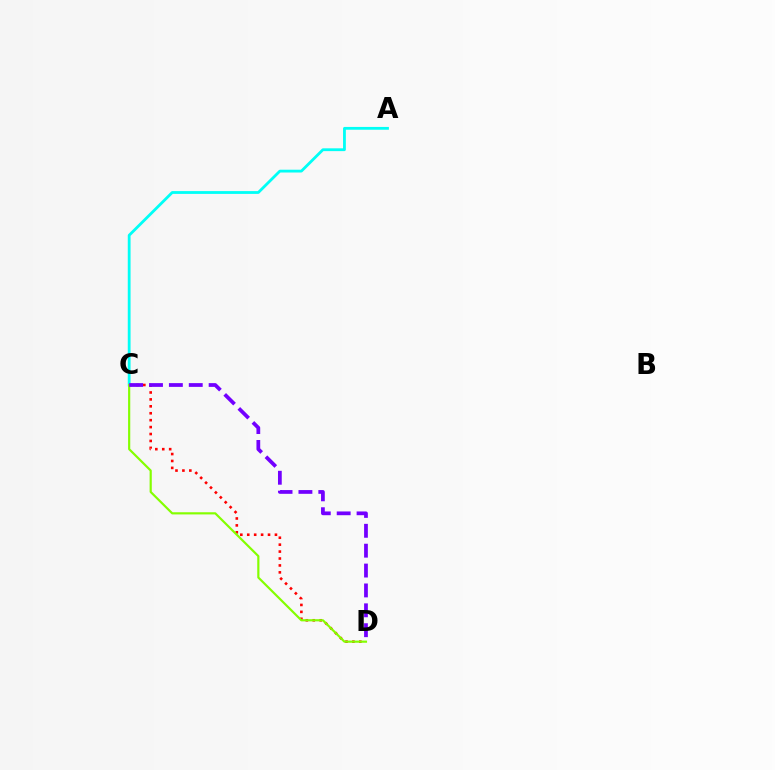{('C', 'D'): [{'color': '#ff0000', 'line_style': 'dotted', 'thickness': 1.88}, {'color': '#84ff00', 'line_style': 'solid', 'thickness': 1.57}, {'color': '#7200ff', 'line_style': 'dashed', 'thickness': 2.7}], ('A', 'C'): [{'color': '#00fff6', 'line_style': 'solid', 'thickness': 2.02}]}